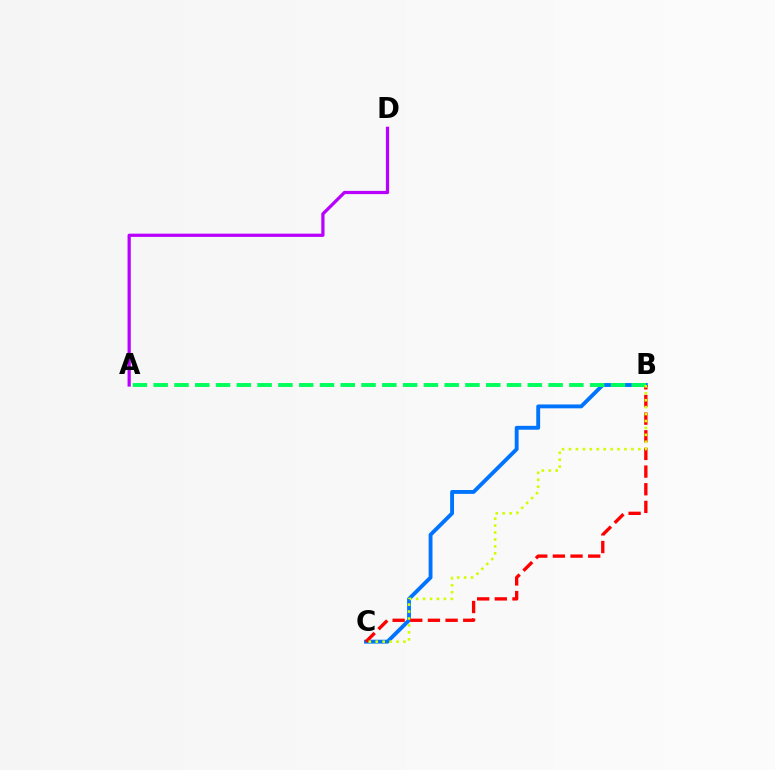{('B', 'C'): [{'color': '#0074ff', 'line_style': 'solid', 'thickness': 2.79}, {'color': '#ff0000', 'line_style': 'dashed', 'thickness': 2.4}, {'color': '#d1ff00', 'line_style': 'dotted', 'thickness': 1.88}], ('A', 'B'): [{'color': '#00ff5c', 'line_style': 'dashed', 'thickness': 2.82}], ('A', 'D'): [{'color': '#b900ff', 'line_style': 'solid', 'thickness': 2.33}]}